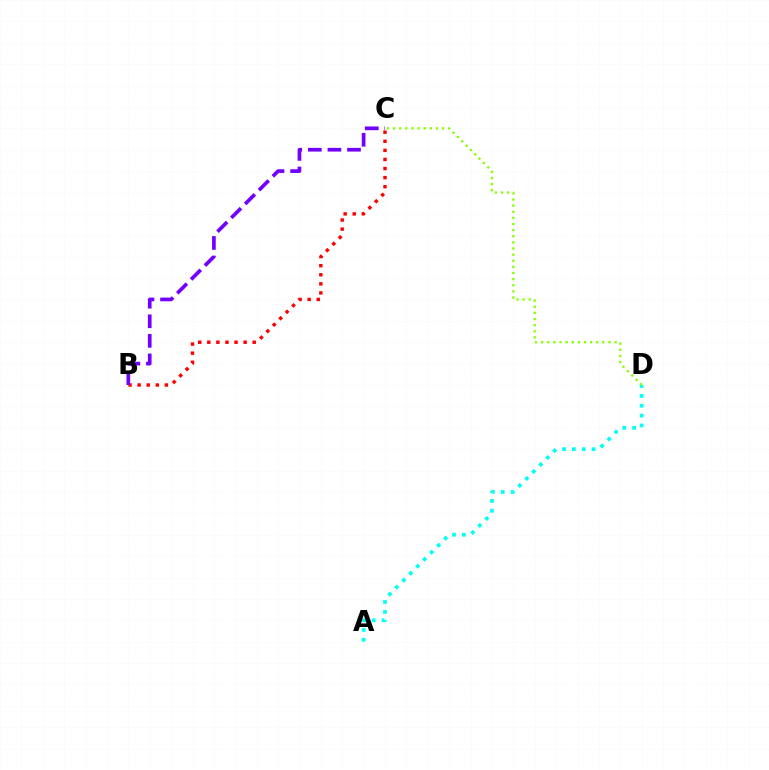{('A', 'D'): [{'color': '#00fff6', 'line_style': 'dotted', 'thickness': 2.68}], ('B', 'C'): [{'color': '#ff0000', 'line_style': 'dotted', 'thickness': 2.47}, {'color': '#7200ff', 'line_style': 'dashed', 'thickness': 2.66}], ('C', 'D'): [{'color': '#84ff00', 'line_style': 'dotted', 'thickness': 1.66}]}